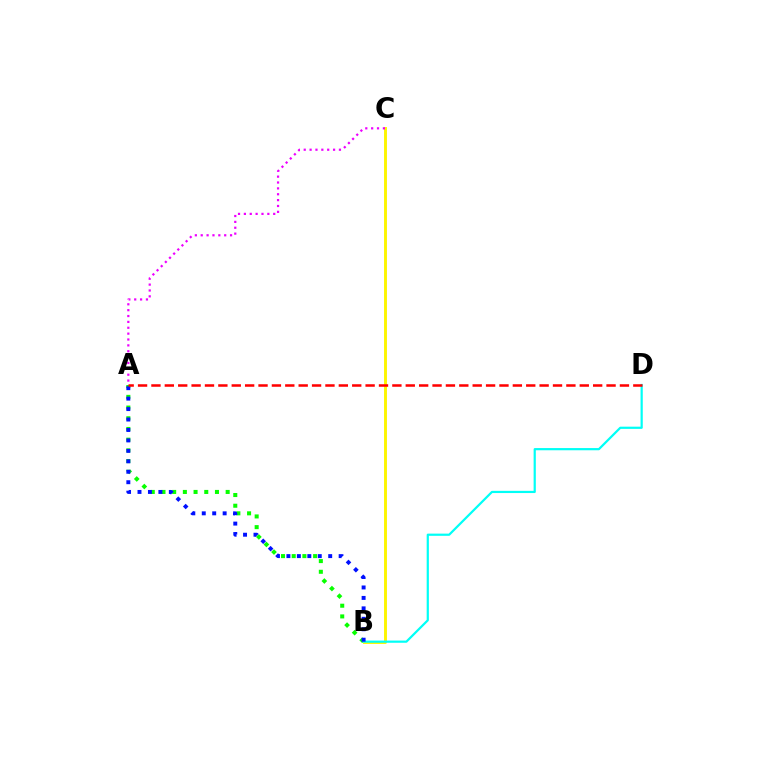{('A', 'B'): [{'color': '#08ff00', 'line_style': 'dotted', 'thickness': 2.91}, {'color': '#0010ff', 'line_style': 'dotted', 'thickness': 2.84}], ('B', 'C'): [{'color': '#fcf500', 'line_style': 'solid', 'thickness': 2.1}], ('B', 'D'): [{'color': '#00fff6', 'line_style': 'solid', 'thickness': 1.59}], ('A', 'C'): [{'color': '#ee00ff', 'line_style': 'dotted', 'thickness': 1.59}], ('A', 'D'): [{'color': '#ff0000', 'line_style': 'dashed', 'thickness': 1.82}]}